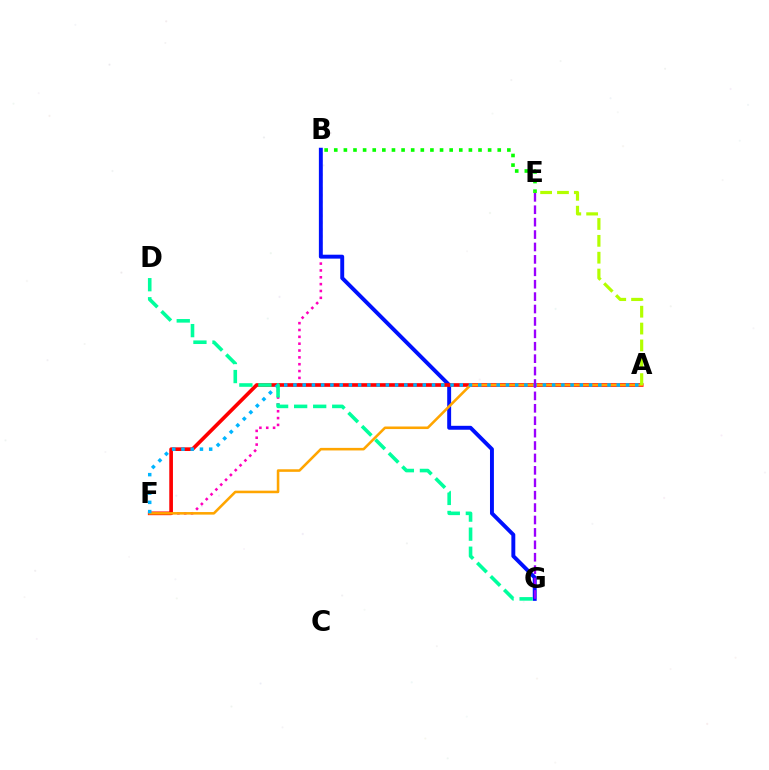{('B', 'F'): [{'color': '#ff00bd', 'line_style': 'dotted', 'thickness': 1.86}], ('B', 'E'): [{'color': '#08ff00', 'line_style': 'dotted', 'thickness': 2.61}], ('B', 'G'): [{'color': '#0010ff', 'line_style': 'solid', 'thickness': 2.82}], ('A', 'F'): [{'color': '#ff0000', 'line_style': 'solid', 'thickness': 2.64}, {'color': '#ffa500', 'line_style': 'solid', 'thickness': 1.85}, {'color': '#00b5ff', 'line_style': 'dotted', 'thickness': 2.51}], ('A', 'E'): [{'color': '#b3ff00', 'line_style': 'dashed', 'thickness': 2.29}], ('D', 'G'): [{'color': '#00ff9d', 'line_style': 'dashed', 'thickness': 2.59}], ('E', 'G'): [{'color': '#9b00ff', 'line_style': 'dashed', 'thickness': 1.69}]}